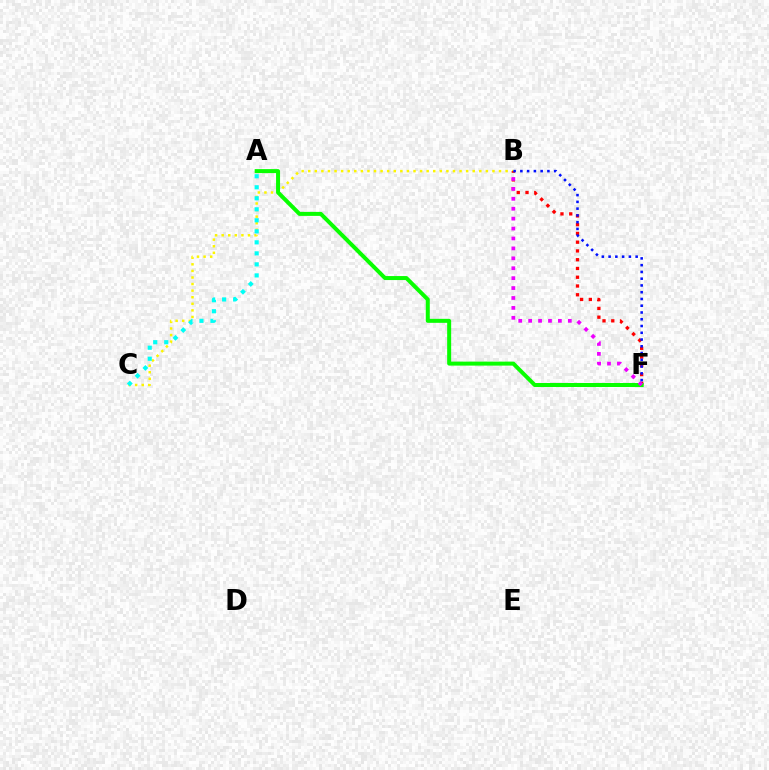{('B', 'C'): [{'color': '#fcf500', 'line_style': 'dotted', 'thickness': 1.79}], ('B', 'F'): [{'color': '#ff0000', 'line_style': 'dotted', 'thickness': 2.38}, {'color': '#0010ff', 'line_style': 'dotted', 'thickness': 1.84}, {'color': '#ee00ff', 'line_style': 'dotted', 'thickness': 2.69}], ('A', 'C'): [{'color': '#00fff6', 'line_style': 'dotted', 'thickness': 2.99}], ('A', 'F'): [{'color': '#08ff00', 'line_style': 'solid', 'thickness': 2.88}]}